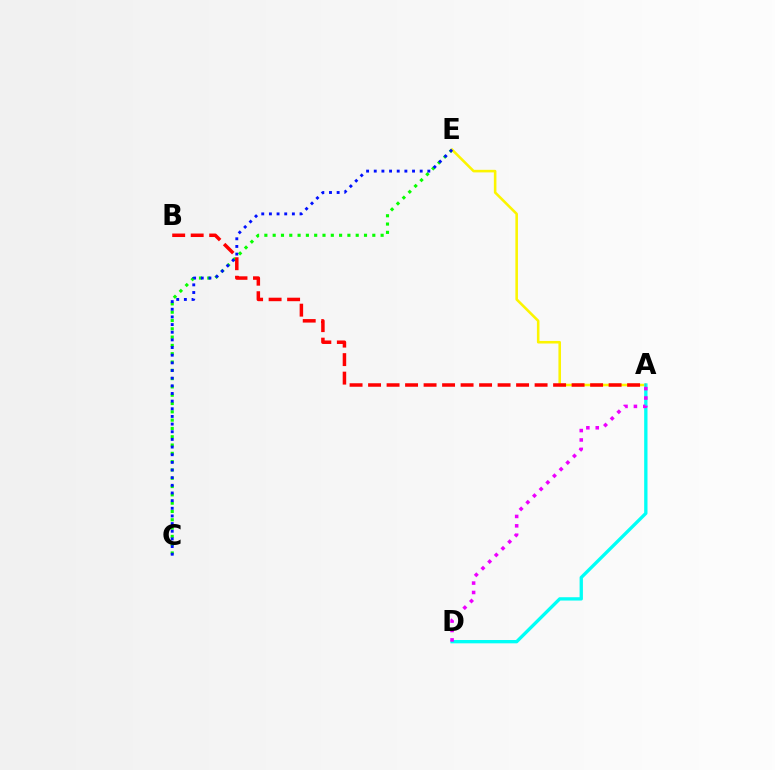{('C', 'E'): [{'color': '#08ff00', 'line_style': 'dotted', 'thickness': 2.26}, {'color': '#0010ff', 'line_style': 'dotted', 'thickness': 2.08}], ('A', 'E'): [{'color': '#fcf500', 'line_style': 'solid', 'thickness': 1.85}], ('A', 'D'): [{'color': '#00fff6', 'line_style': 'solid', 'thickness': 2.39}, {'color': '#ee00ff', 'line_style': 'dotted', 'thickness': 2.55}], ('A', 'B'): [{'color': '#ff0000', 'line_style': 'dashed', 'thickness': 2.51}]}